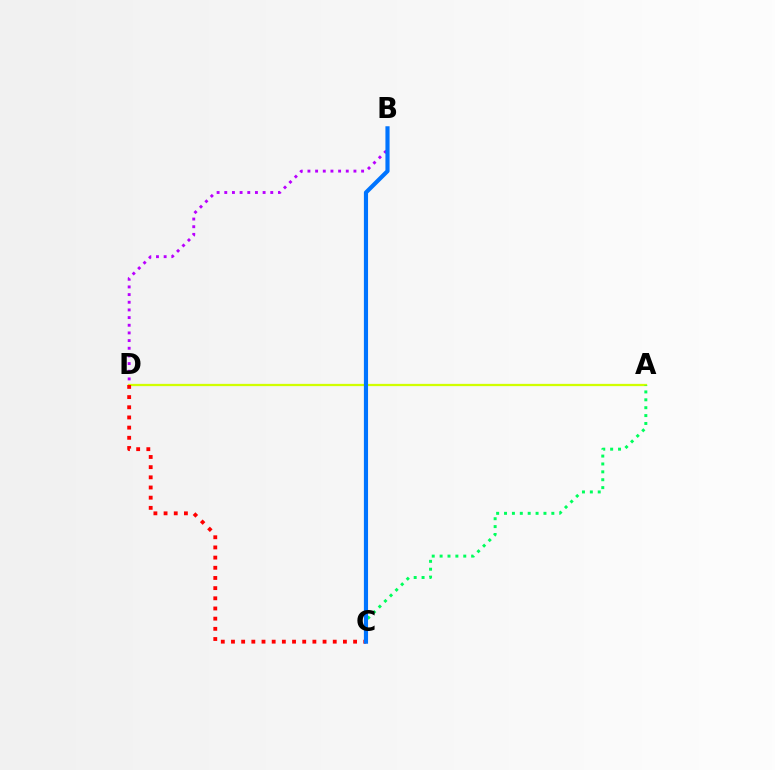{('A', 'D'): [{'color': '#d1ff00', 'line_style': 'solid', 'thickness': 1.63}], ('A', 'C'): [{'color': '#00ff5c', 'line_style': 'dotted', 'thickness': 2.14}], ('C', 'D'): [{'color': '#ff0000', 'line_style': 'dotted', 'thickness': 2.76}], ('B', 'D'): [{'color': '#b900ff', 'line_style': 'dotted', 'thickness': 2.08}], ('B', 'C'): [{'color': '#0074ff', 'line_style': 'solid', 'thickness': 2.98}]}